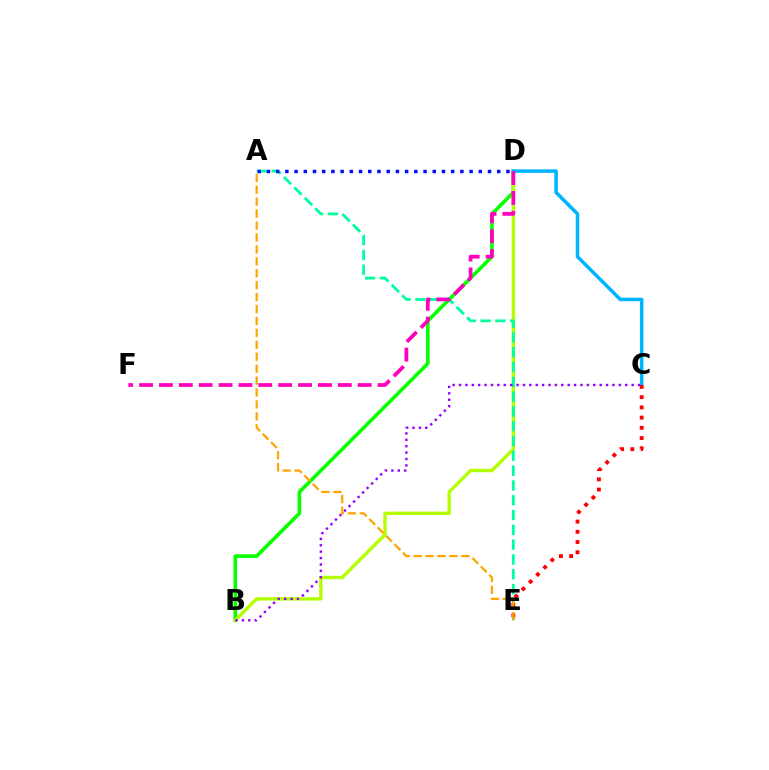{('B', 'D'): [{'color': '#08ff00', 'line_style': 'solid', 'thickness': 2.59}, {'color': '#b3ff00', 'line_style': 'solid', 'thickness': 2.44}], ('A', 'E'): [{'color': '#00ff9d', 'line_style': 'dashed', 'thickness': 2.01}, {'color': '#ffa500', 'line_style': 'dashed', 'thickness': 1.62}], ('C', 'D'): [{'color': '#00b5ff', 'line_style': 'solid', 'thickness': 2.54}], ('D', 'F'): [{'color': '#ff00bd', 'line_style': 'dashed', 'thickness': 2.7}], ('B', 'C'): [{'color': '#9b00ff', 'line_style': 'dotted', 'thickness': 1.74}], ('C', 'E'): [{'color': '#ff0000', 'line_style': 'dotted', 'thickness': 2.78}], ('A', 'D'): [{'color': '#0010ff', 'line_style': 'dotted', 'thickness': 2.5}]}